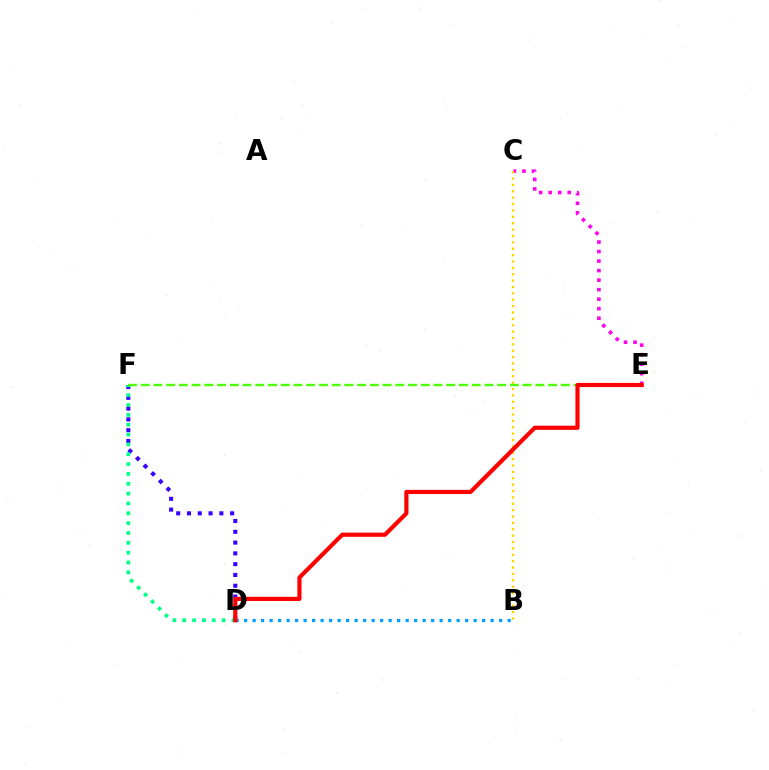{('B', 'D'): [{'color': '#009eff', 'line_style': 'dotted', 'thickness': 2.31}], ('C', 'E'): [{'color': '#ff00ed', 'line_style': 'dotted', 'thickness': 2.59}], ('D', 'F'): [{'color': '#3700ff', 'line_style': 'dotted', 'thickness': 2.93}, {'color': '#00ff86', 'line_style': 'dotted', 'thickness': 2.67}], ('B', 'C'): [{'color': '#ffd500', 'line_style': 'dotted', 'thickness': 1.73}], ('E', 'F'): [{'color': '#4fff00', 'line_style': 'dashed', 'thickness': 1.73}], ('D', 'E'): [{'color': '#ff0000', 'line_style': 'solid', 'thickness': 3.0}]}